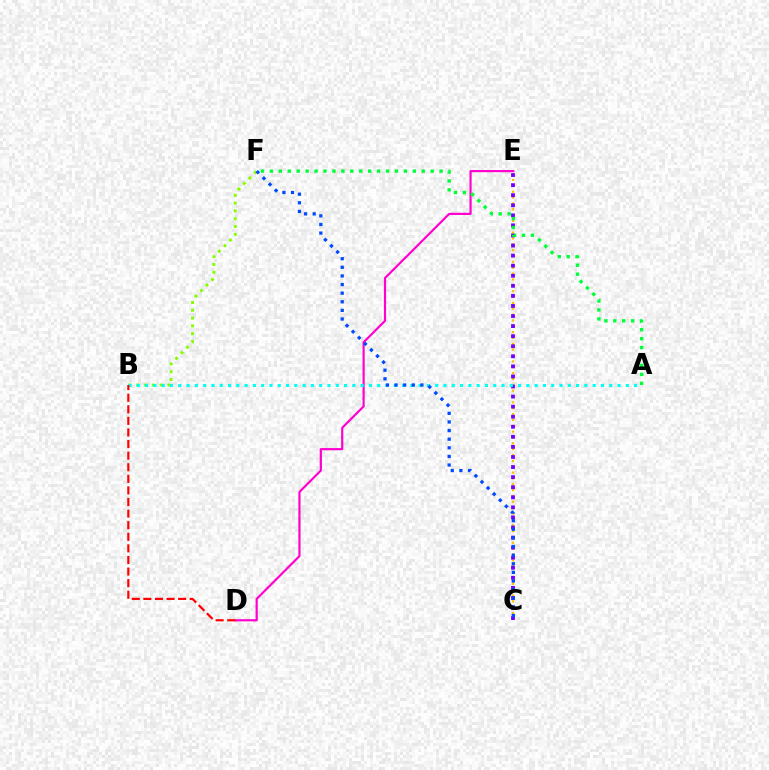{('C', 'E'): [{'color': '#ffbd00', 'line_style': 'dotted', 'thickness': 1.59}, {'color': '#7200ff', 'line_style': 'dotted', 'thickness': 2.74}], ('D', 'E'): [{'color': '#ff00cf', 'line_style': 'solid', 'thickness': 1.57}], ('B', 'F'): [{'color': '#84ff00', 'line_style': 'dotted', 'thickness': 2.12}], ('A', 'B'): [{'color': '#00fff6', 'line_style': 'dotted', 'thickness': 2.25}], ('B', 'D'): [{'color': '#ff0000', 'line_style': 'dashed', 'thickness': 1.57}], ('C', 'F'): [{'color': '#004bff', 'line_style': 'dotted', 'thickness': 2.34}], ('A', 'F'): [{'color': '#00ff39', 'line_style': 'dotted', 'thickness': 2.43}]}